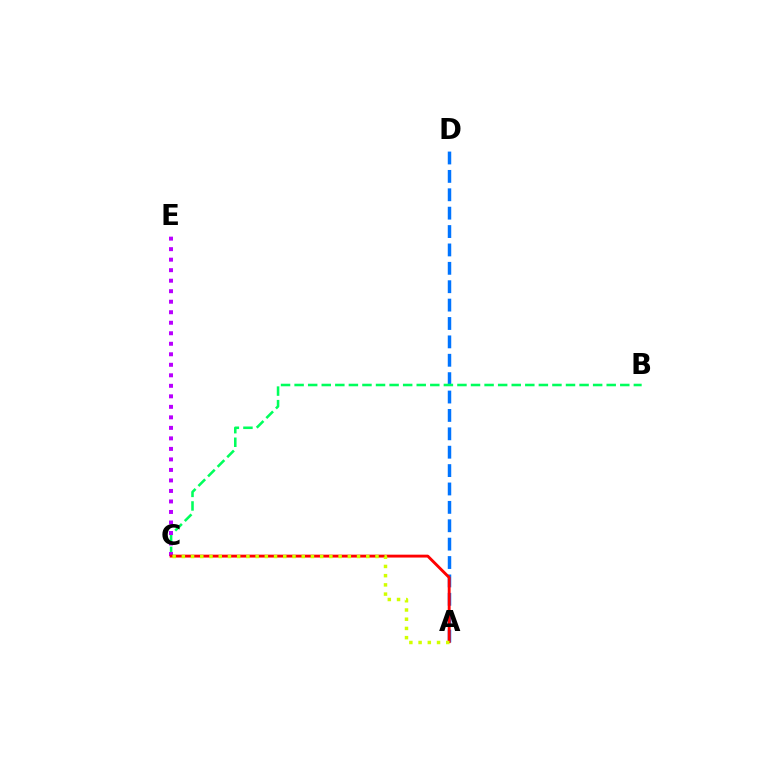{('A', 'D'): [{'color': '#0074ff', 'line_style': 'dashed', 'thickness': 2.5}], ('B', 'C'): [{'color': '#00ff5c', 'line_style': 'dashed', 'thickness': 1.84}], ('C', 'E'): [{'color': '#b900ff', 'line_style': 'dotted', 'thickness': 2.86}], ('A', 'C'): [{'color': '#ff0000', 'line_style': 'solid', 'thickness': 2.08}, {'color': '#d1ff00', 'line_style': 'dotted', 'thickness': 2.51}]}